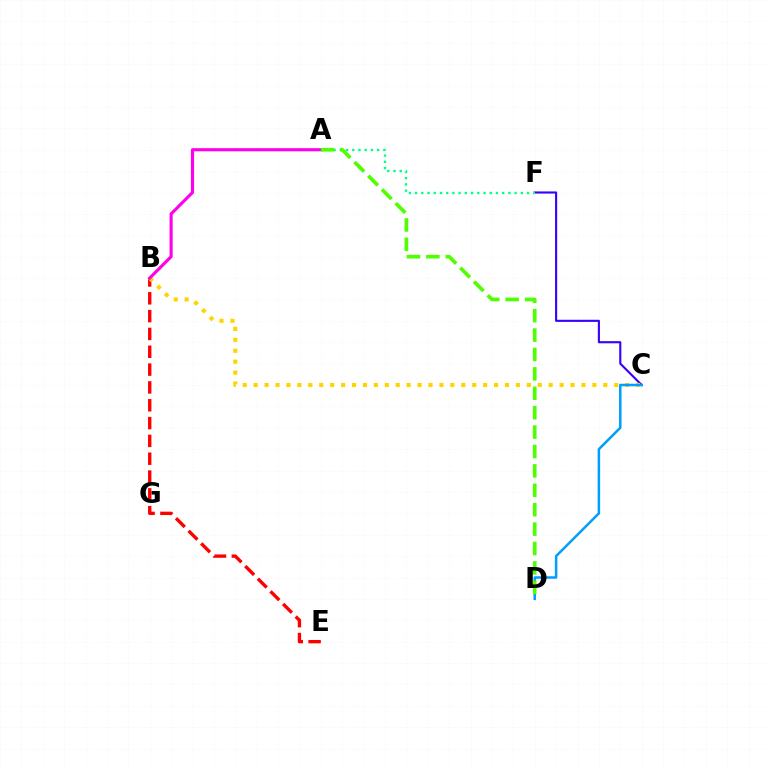{('B', 'E'): [{'color': '#ff0000', 'line_style': 'dashed', 'thickness': 2.42}], ('C', 'F'): [{'color': '#3700ff', 'line_style': 'solid', 'thickness': 1.52}], ('B', 'C'): [{'color': '#ffd500', 'line_style': 'dotted', 'thickness': 2.97}], ('A', 'F'): [{'color': '#00ff86', 'line_style': 'dotted', 'thickness': 1.69}], ('C', 'D'): [{'color': '#009eff', 'line_style': 'solid', 'thickness': 1.8}], ('A', 'B'): [{'color': '#ff00ed', 'line_style': 'solid', 'thickness': 2.25}], ('A', 'D'): [{'color': '#4fff00', 'line_style': 'dashed', 'thickness': 2.64}]}